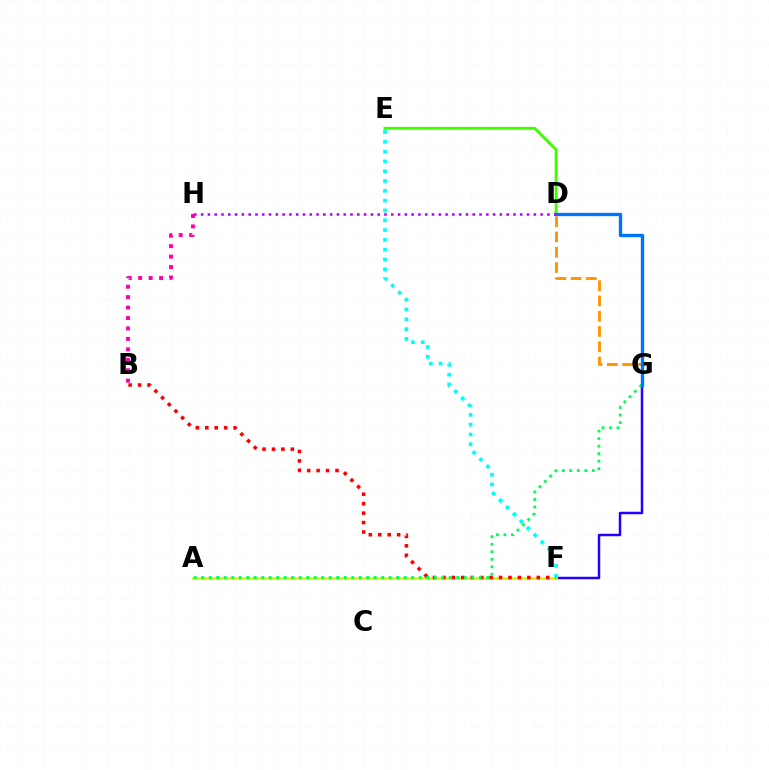{('D', 'E'): [{'color': '#3dff00', 'line_style': 'solid', 'thickness': 2.06}], ('B', 'H'): [{'color': '#ff00ac', 'line_style': 'dotted', 'thickness': 2.84}], ('F', 'G'): [{'color': '#2500ff', 'line_style': 'solid', 'thickness': 1.79}], ('D', 'G'): [{'color': '#ff9400', 'line_style': 'dashed', 'thickness': 2.08}, {'color': '#0074ff', 'line_style': 'solid', 'thickness': 2.41}], ('A', 'F'): [{'color': '#d1ff00', 'line_style': 'solid', 'thickness': 2.08}], ('B', 'F'): [{'color': '#ff0000', 'line_style': 'dotted', 'thickness': 2.56}], ('E', 'F'): [{'color': '#00fff6', 'line_style': 'dotted', 'thickness': 2.67}], ('A', 'G'): [{'color': '#00ff5c', 'line_style': 'dotted', 'thickness': 2.04}], ('D', 'H'): [{'color': '#b900ff', 'line_style': 'dotted', 'thickness': 1.84}]}